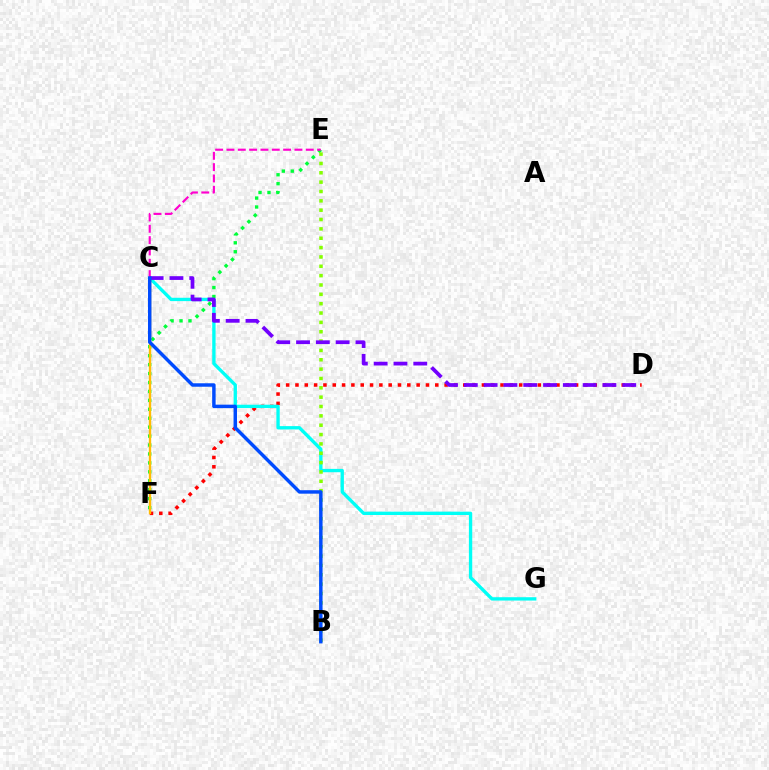{('D', 'F'): [{'color': '#ff0000', 'line_style': 'dotted', 'thickness': 2.53}], ('E', 'F'): [{'color': '#00ff39', 'line_style': 'dotted', 'thickness': 2.43}], ('C', 'G'): [{'color': '#00fff6', 'line_style': 'solid', 'thickness': 2.4}], ('C', 'F'): [{'color': '#ffbd00', 'line_style': 'solid', 'thickness': 1.7}], ('B', 'E'): [{'color': '#84ff00', 'line_style': 'dotted', 'thickness': 2.54}], ('C', 'E'): [{'color': '#ff00cf', 'line_style': 'dashed', 'thickness': 1.54}], ('C', 'D'): [{'color': '#7200ff', 'line_style': 'dashed', 'thickness': 2.69}], ('B', 'C'): [{'color': '#004bff', 'line_style': 'solid', 'thickness': 2.49}]}